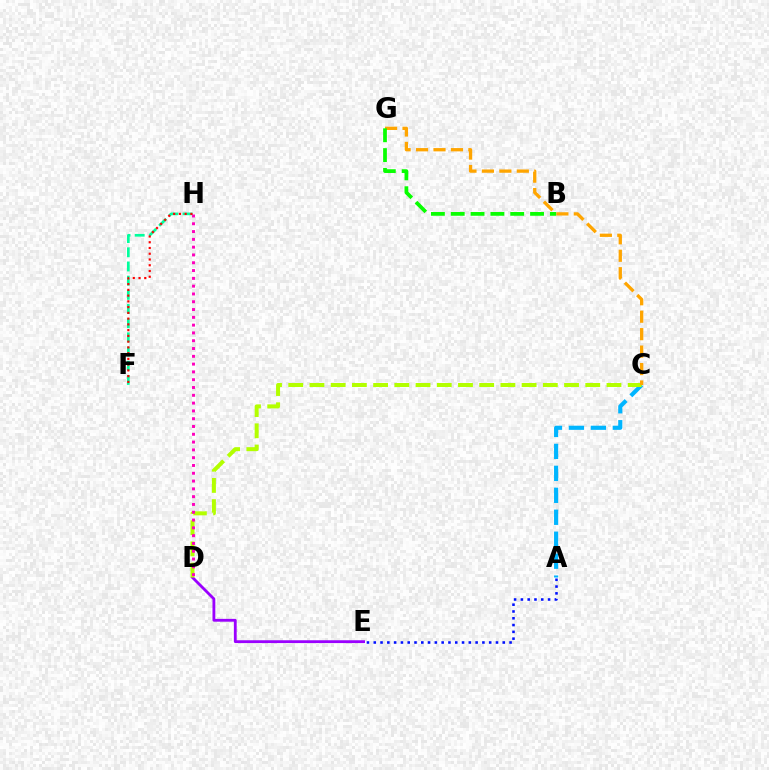{('F', 'H'): [{'color': '#00ff9d', 'line_style': 'dashed', 'thickness': 1.93}, {'color': '#ff0000', 'line_style': 'dotted', 'thickness': 1.56}], ('D', 'E'): [{'color': '#9b00ff', 'line_style': 'solid', 'thickness': 2.03}], ('A', 'E'): [{'color': '#0010ff', 'line_style': 'dotted', 'thickness': 1.85}], ('A', 'C'): [{'color': '#00b5ff', 'line_style': 'dashed', 'thickness': 2.98}], ('C', 'D'): [{'color': '#b3ff00', 'line_style': 'dashed', 'thickness': 2.88}], ('C', 'G'): [{'color': '#ffa500', 'line_style': 'dashed', 'thickness': 2.37}], ('B', 'G'): [{'color': '#08ff00', 'line_style': 'dashed', 'thickness': 2.69}], ('D', 'H'): [{'color': '#ff00bd', 'line_style': 'dotted', 'thickness': 2.12}]}